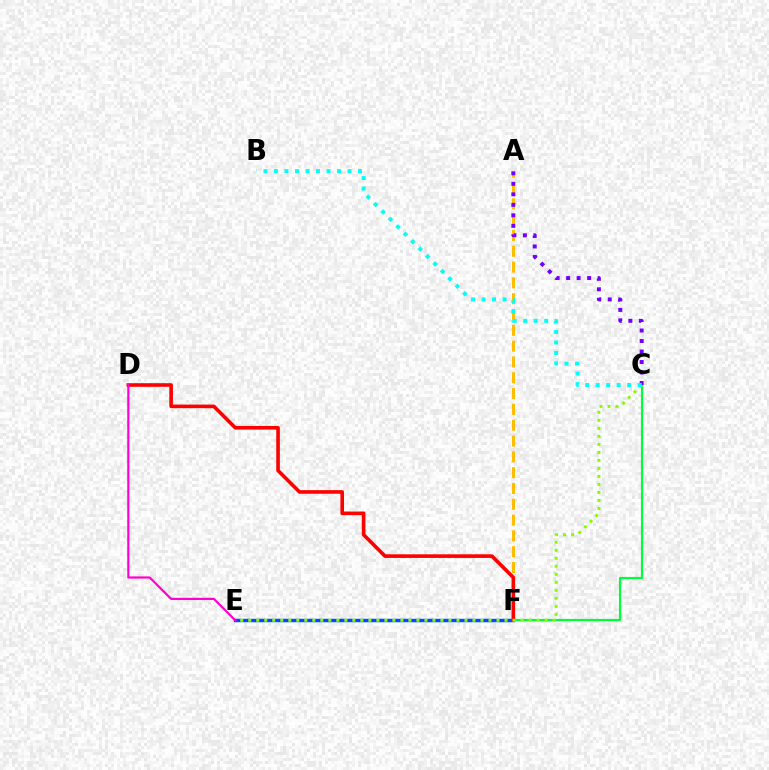{('A', 'F'): [{'color': '#ffbd00', 'line_style': 'dashed', 'thickness': 2.15}], ('E', 'F'): [{'color': '#004bff', 'line_style': 'solid', 'thickness': 2.46}], ('C', 'F'): [{'color': '#00ff39', 'line_style': 'solid', 'thickness': 1.57}], ('D', 'F'): [{'color': '#ff0000', 'line_style': 'solid', 'thickness': 2.6}], ('C', 'E'): [{'color': '#84ff00', 'line_style': 'dotted', 'thickness': 2.18}], ('D', 'E'): [{'color': '#ff00cf', 'line_style': 'solid', 'thickness': 1.58}], ('A', 'C'): [{'color': '#7200ff', 'line_style': 'dotted', 'thickness': 2.85}], ('B', 'C'): [{'color': '#00fff6', 'line_style': 'dotted', 'thickness': 2.86}]}